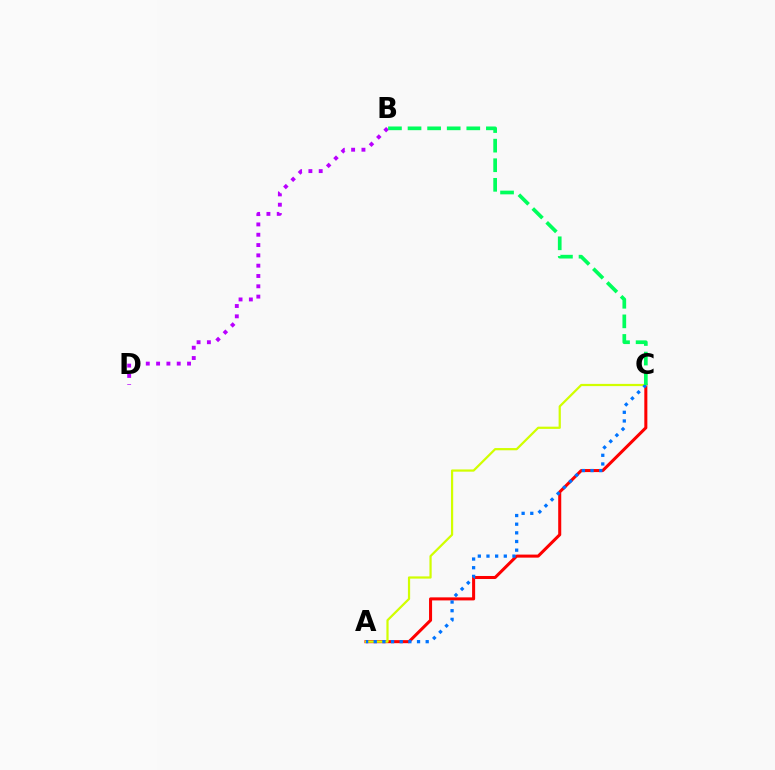{('B', 'D'): [{'color': '#b900ff', 'line_style': 'dotted', 'thickness': 2.8}], ('A', 'C'): [{'color': '#ff0000', 'line_style': 'solid', 'thickness': 2.19}, {'color': '#d1ff00', 'line_style': 'solid', 'thickness': 1.6}, {'color': '#0074ff', 'line_style': 'dotted', 'thickness': 2.35}], ('B', 'C'): [{'color': '#00ff5c', 'line_style': 'dashed', 'thickness': 2.66}]}